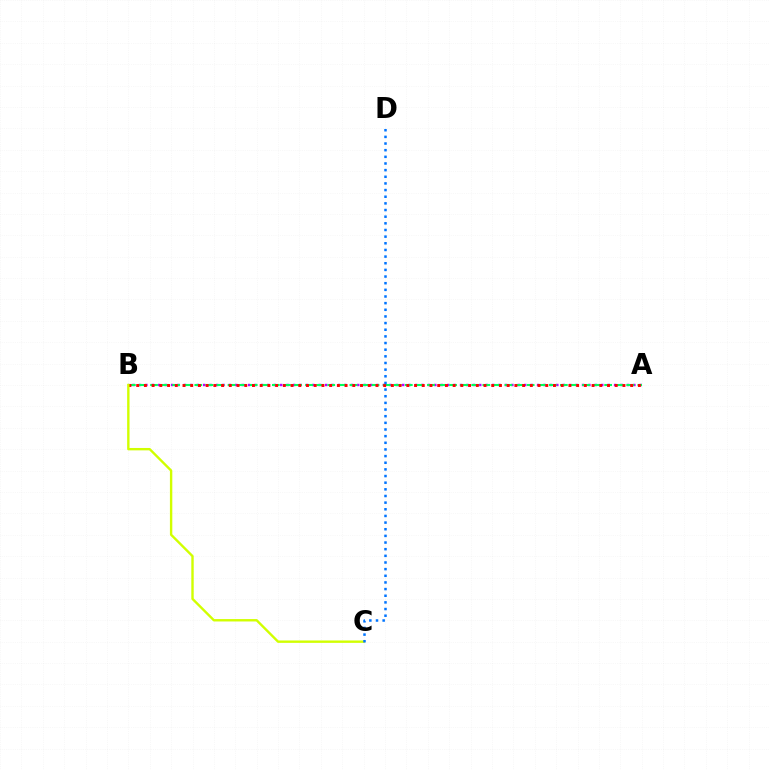{('A', 'B'): [{'color': '#b900ff', 'line_style': 'dotted', 'thickness': 1.74}, {'color': '#00ff5c', 'line_style': 'dashed', 'thickness': 1.5}, {'color': '#ff0000', 'line_style': 'dotted', 'thickness': 2.1}], ('B', 'C'): [{'color': '#d1ff00', 'line_style': 'solid', 'thickness': 1.72}], ('C', 'D'): [{'color': '#0074ff', 'line_style': 'dotted', 'thickness': 1.81}]}